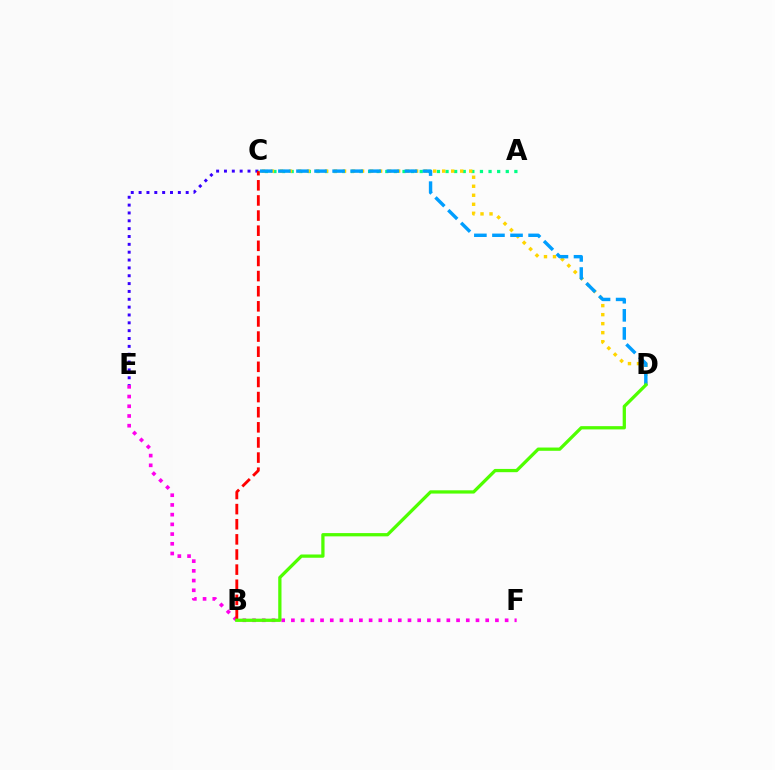{('E', 'F'): [{'color': '#ff00ed', 'line_style': 'dotted', 'thickness': 2.64}], ('C', 'E'): [{'color': '#3700ff', 'line_style': 'dotted', 'thickness': 2.13}], ('A', 'C'): [{'color': '#00ff86', 'line_style': 'dotted', 'thickness': 2.34}], ('C', 'D'): [{'color': '#ffd500', 'line_style': 'dotted', 'thickness': 2.45}, {'color': '#009eff', 'line_style': 'dashed', 'thickness': 2.46}], ('B', 'C'): [{'color': '#ff0000', 'line_style': 'dashed', 'thickness': 2.05}], ('B', 'D'): [{'color': '#4fff00', 'line_style': 'solid', 'thickness': 2.35}]}